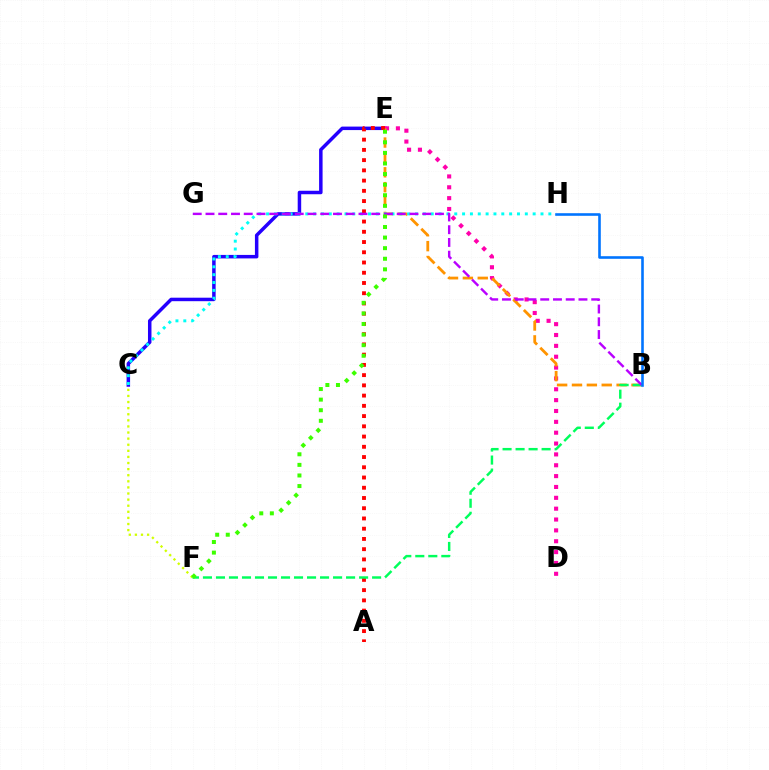{('C', 'E'): [{'color': '#2500ff', 'line_style': 'solid', 'thickness': 2.51}], ('D', 'E'): [{'color': '#ff00ac', 'line_style': 'dotted', 'thickness': 2.95}], ('B', 'E'): [{'color': '#ff9400', 'line_style': 'dashed', 'thickness': 2.02}], ('C', 'H'): [{'color': '#00fff6', 'line_style': 'dotted', 'thickness': 2.13}], ('C', 'F'): [{'color': '#d1ff00', 'line_style': 'dotted', 'thickness': 1.66}], ('A', 'E'): [{'color': '#ff0000', 'line_style': 'dotted', 'thickness': 2.78}], ('B', 'F'): [{'color': '#00ff5c', 'line_style': 'dashed', 'thickness': 1.77}], ('B', 'G'): [{'color': '#b900ff', 'line_style': 'dashed', 'thickness': 1.73}], ('E', 'F'): [{'color': '#3dff00', 'line_style': 'dotted', 'thickness': 2.88}], ('B', 'H'): [{'color': '#0074ff', 'line_style': 'solid', 'thickness': 1.87}]}